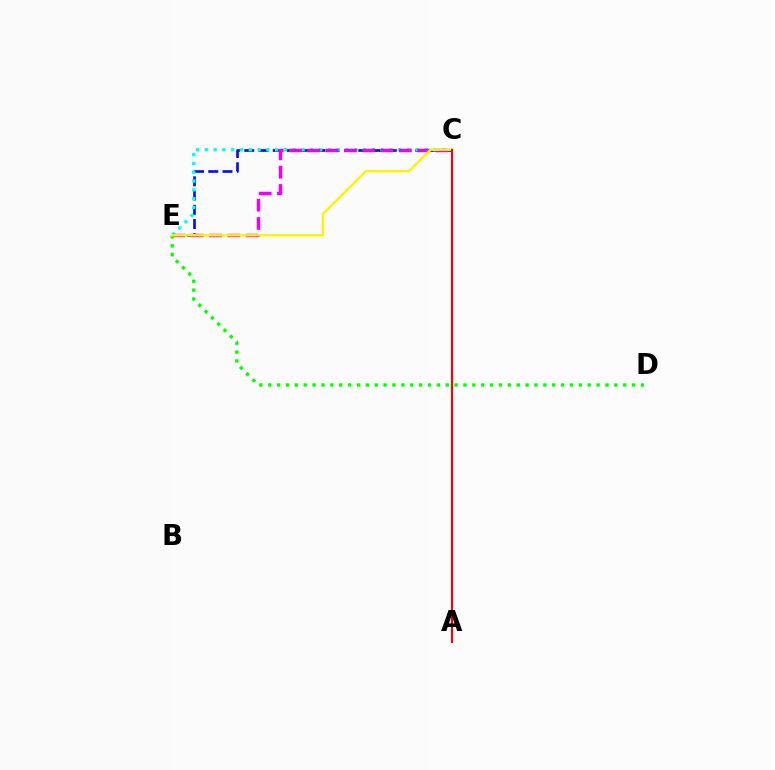{('C', 'E'): [{'color': '#0010ff', 'line_style': 'dashed', 'thickness': 1.94}, {'color': '#00fff6', 'line_style': 'dotted', 'thickness': 2.39}, {'color': '#ee00ff', 'line_style': 'dashed', 'thickness': 2.49}, {'color': '#fcf500', 'line_style': 'solid', 'thickness': 1.73}], ('D', 'E'): [{'color': '#08ff00', 'line_style': 'dotted', 'thickness': 2.41}], ('A', 'C'): [{'color': '#ff0000', 'line_style': 'solid', 'thickness': 1.52}]}